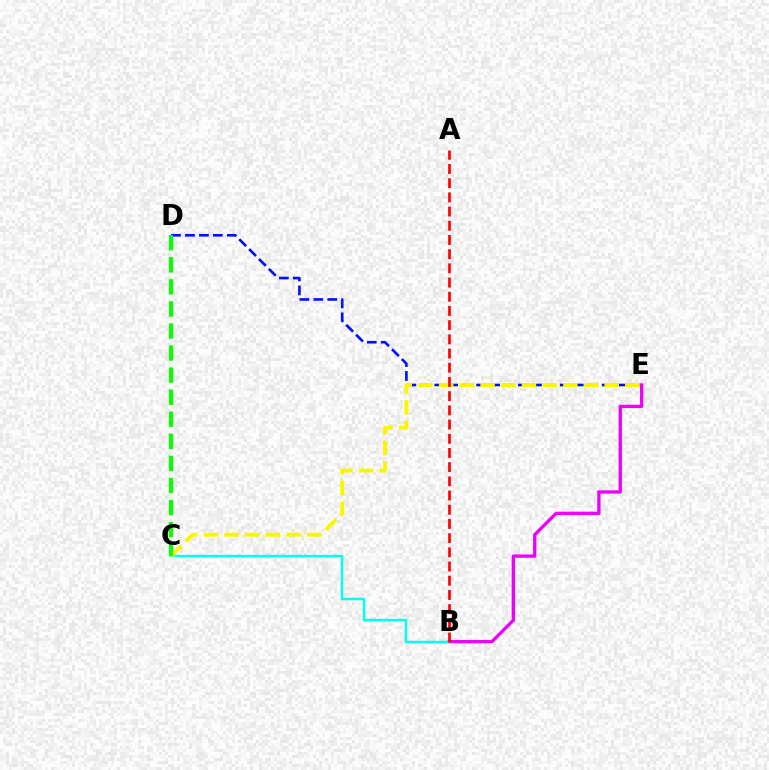{('B', 'E'): [{'color': '#ee00ff', 'line_style': 'solid', 'thickness': 2.39}], ('D', 'E'): [{'color': '#0010ff', 'line_style': 'dashed', 'thickness': 1.9}], ('B', 'C'): [{'color': '#00fff6', 'line_style': 'solid', 'thickness': 1.77}], ('C', 'E'): [{'color': '#fcf500', 'line_style': 'dashed', 'thickness': 2.81}], ('A', 'B'): [{'color': '#ff0000', 'line_style': 'dashed', 'thickness': 1.93}], ('C', 'D'): [{'color': '#08ff00', 'line_style': 'dashed', 'thickness': 3.0}]}